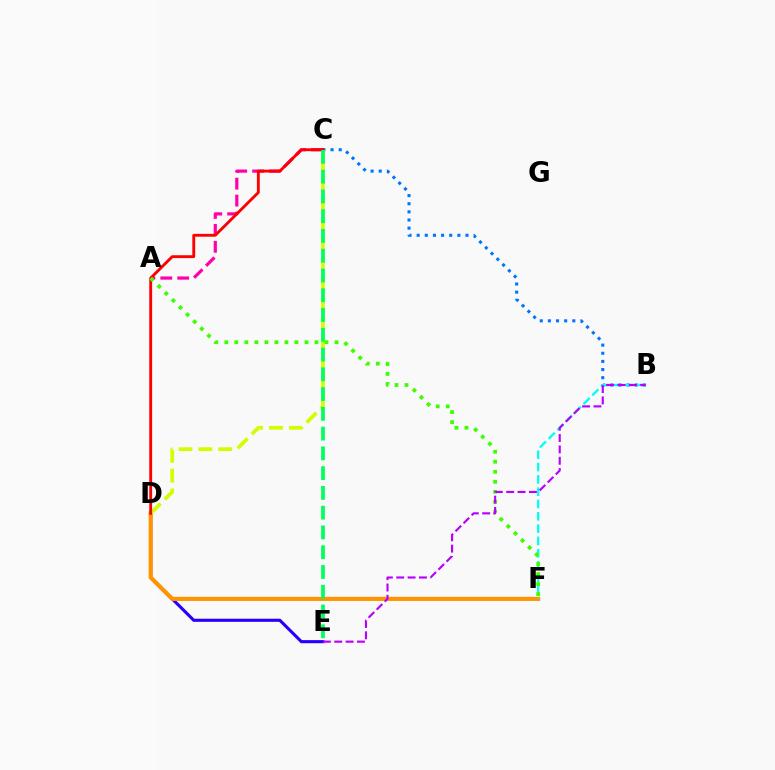{('D', 'E'): [{'color': '#2500ff', 'line_style': 'solid', 'thickness': 2.23}], ('B', 'C'): [{'color': '#0074ff', 'line_style': 'dotted', 'thickness': 2.21}], ('D', 'F'): [{'color': '#ff9400', 'line_style': 'solid', 'thickness': 2.95}], ('A', 'C'): [{'color': '#ff00ac', 'line_style': 'dashed', 'thickness': 2.3}], ('C', 'D'): [{'color': '#d1ff00', 'line_style': 'dashed', 'thickness': 2.7}, {'color': '#ff0000', 'line_style': 'solid', 'thickness': 2.06}], ('B', 'F'): [{'color': '#00fff6', 'line_style': 'dashed', 'thickness': 1.67}], ('A', 'F'): [{'color': '#3dff00', 'line_style': 'dotted', 'thickness': 2.72}], ('C', 'E'): [{'color': '#00ff5c', 'line_style': 'dashed', 'thickness': 2.69}], ('B', 'E'): [{'color': '#b900ff', 'line_style': 'dashed', 'thickness': 1.54}]}